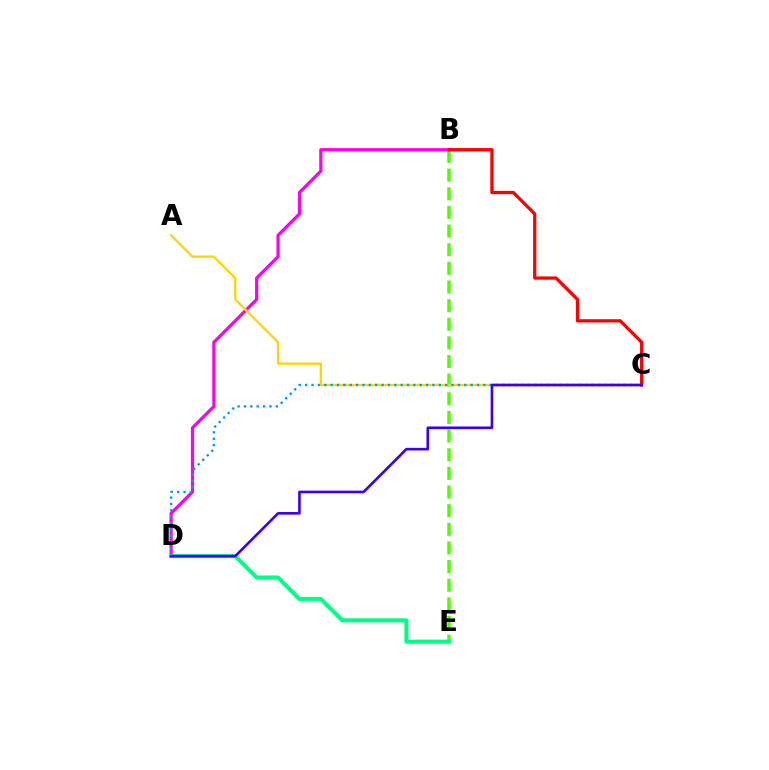{('B', 'E'): [{'color': '#4fff00', 'line_style': 'dashed', 'thickness': 2.53}], ('B', 'D'): [{'color': '#ff00ed', 'line_style': 'solid', 'thickness': 2.32}], ('A', 'C'): [{'color': '#ffd500', 'line_style': 'solid', 'thickness': 1.68}], ('C', 'D'): [{'color': '#009eff', 'line_style': 'dotted', 'thickness': 1.73}, {'color': '#3700ff', 'line_style': 'solid', 'thickness': 1.89}], ('D', 'E'): [{'color': '#00ff86', 'line_style': 'solid', 'thickness': 2.92}], ('B', 'C'): [{'color': '#ff0000', 'line_style': 'solid', 'thickness': 2.36}]}